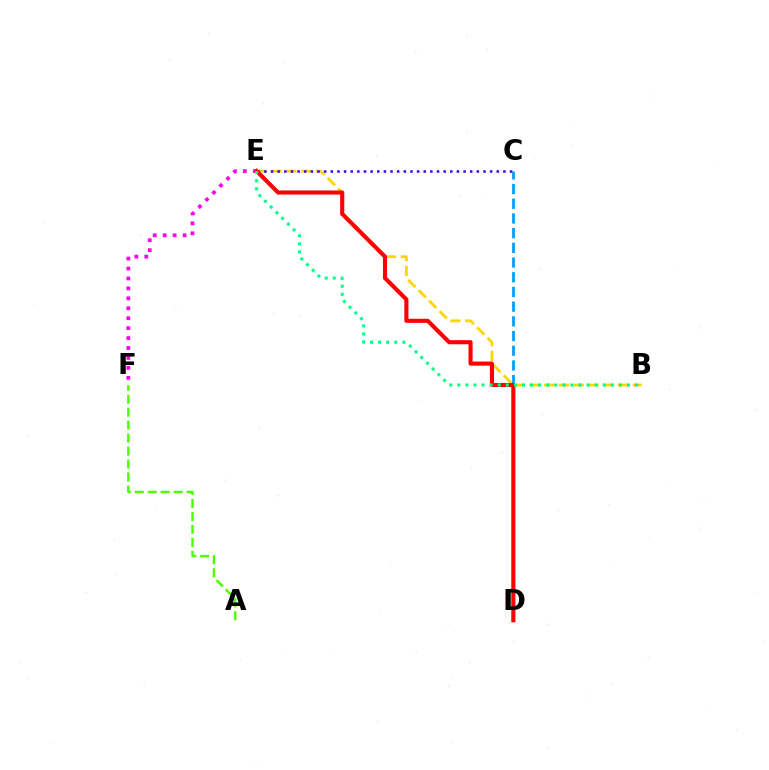{('C', 'D'): [{'color': '#009eff', 'line_style': 'dashed', 'thickness': 2.0}], ('E', 'F'): [{'color': '#ff00ed', 'line_style': 'dotted', 'thickness': 2.7}], ('B', 'E'): [{'color': '#ffd500', 'line_style': 'dashed', 'thickness': 2.01}, {'color': '#00ff86', 'line_style': 'dotted', 'thickness': 2.2}], ('C', 'E'): [{'color': '#3700ff', 'line_style': 'dotted', 'thickness': 1.8}], ('A', 'F'): [{'color': '#4fff00', 'line_style': 'dashed', 'thickness': 1.76}], ('D', 'E'): [{'color': '#ff0000', 'line_style': 'solid', 'thickness': 2.95}]}